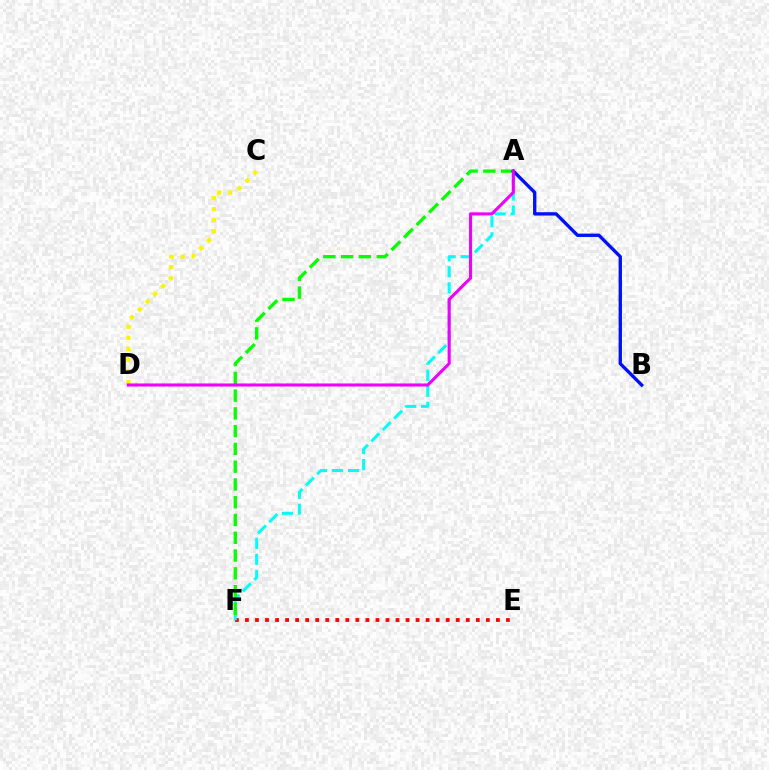{('E', 'F'): [{'color': '#ff0000', 'line_style': 'dotted', 'thickness': 2.73}], ('A', 'F'): [{'color': '#00fff6', 'line_style': 'dashed', 'thickness': 2.18}, {'color': '#08ff00', 'line_style': 'dashed', 'thickness': 2.41}], ('A', 'B'): [{'color': '#0010ff', 'line_style': 'solid', 'thickness': 2.4}], ('C', 'D'): [{'color': '#fcf500', 'line_style': 'dotted', 'thickness': 3.0}], ('A', 'D'): [{'color': '#ee00ff', 'line_style': 'solid', 'thickness': 2.21}]}